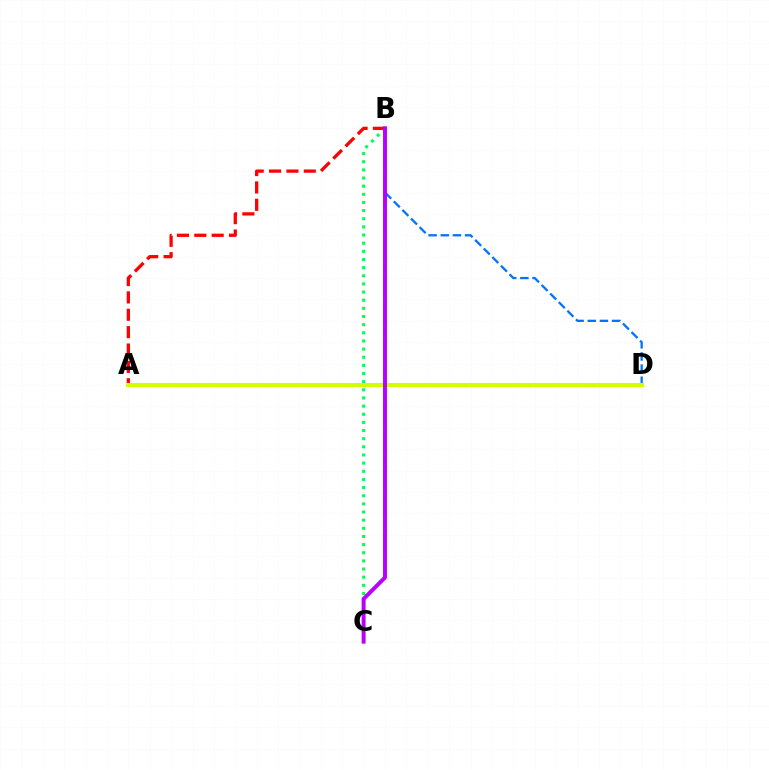{('B', 'D'): [{'color': '#0074ff', 'line_style': 'dashed', 'thickness': 1.65}], ('B', 'C'): [{'color': '#00ff5c', 'line_style': 'dotted', 'thickness': 2.21}, {'color': '#b900ff', 'line_style': 'solid', 'thickness': 2.84}], ('A', 'B'): [{'color': '#ff0000', 'line_style': 'dashed', 'thickness': 2.36}], ('A', 'D'): [{'color': '#d1ff00', 'line_style': 'solid', 'thickness': 2.96}]}